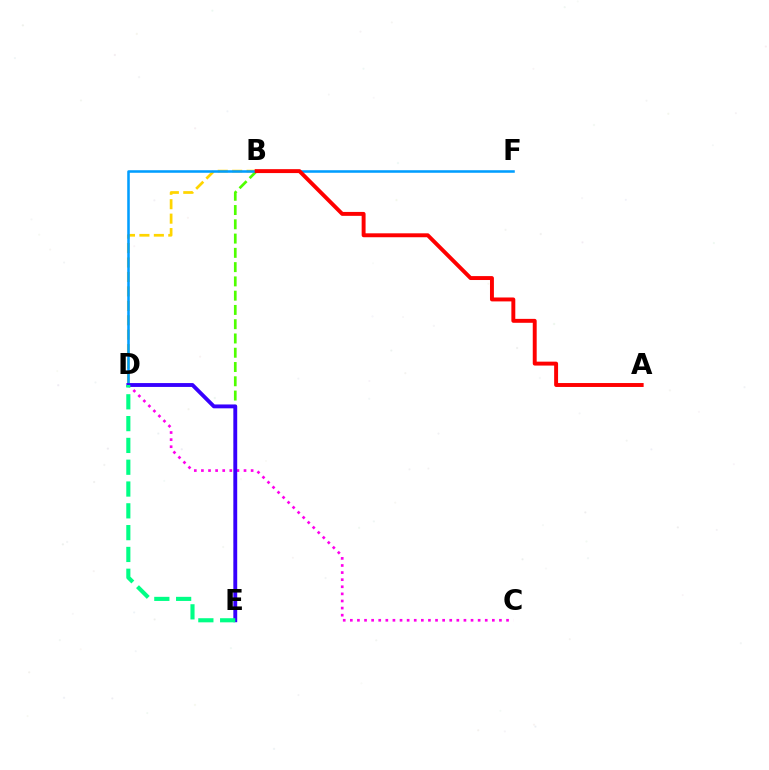{('B', 'D'): [{'color': '#ffd500', 'line_style': 'dashed', 'thickness': 1.96}], ('B', 'E'): [{'color': '#4fff00', 'line_style': 'dashed', 'thickness': 1.94}], ('C', 'D'): [{'color': '#ff00ed', 'line_style': 'dotted', 'thickness': 1.93}], ('D', 'F'): [{'color': '#009eff', 'line_style': 'solid', 'thickness': 1.84}], ('A', 'B'): [{'color': '#ff0000', 'line_style': 'solid', 'thickness': 2.83}], ('D', 'E'): [{'color': '#3700ff', 'line_style': 'solid', 'thickness': 2.78}, {'color': '#00ff86', 'line_style': 'dashed', 'thickness': 2.96}]}